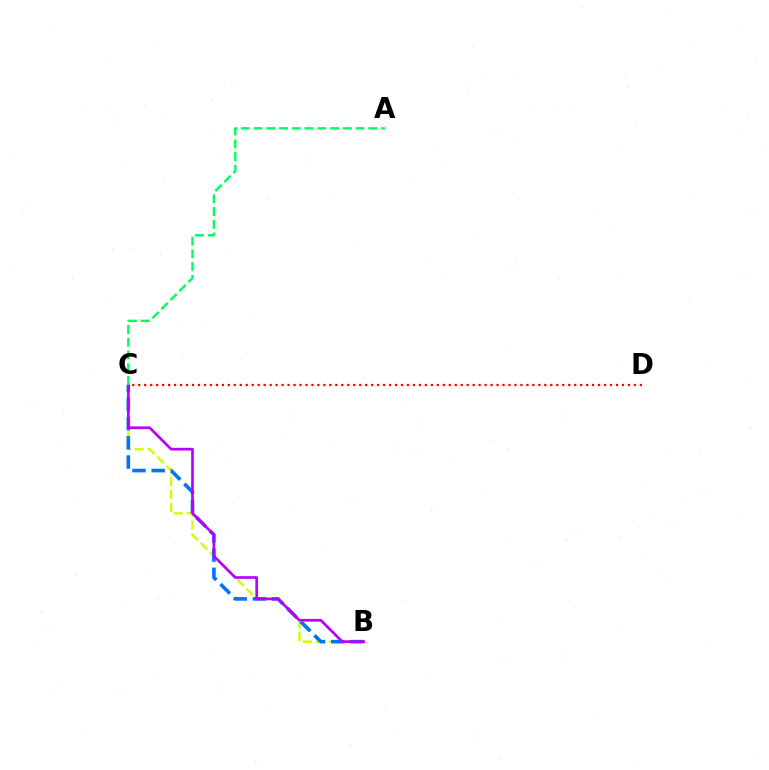{('B', 'C'): [{'color': '#d1ff00', 'line_style': 'dashed', 'thickness': 1.76}, {'color': '#0074ff', 'line_style': 'dashed', 'thickness': 2.61}, {'color': '#b900ff', 'line_style': 'solid', 'thickness': 1.94}], ('C', 'D'): [{'color': '#ff0000', 'line_style': 'dotted', 'thickness': 1.62}], ('A', 'C'): [{'color': '#00ff5c', 'line_style': 'dashed', 'thickness': 1.73}]}